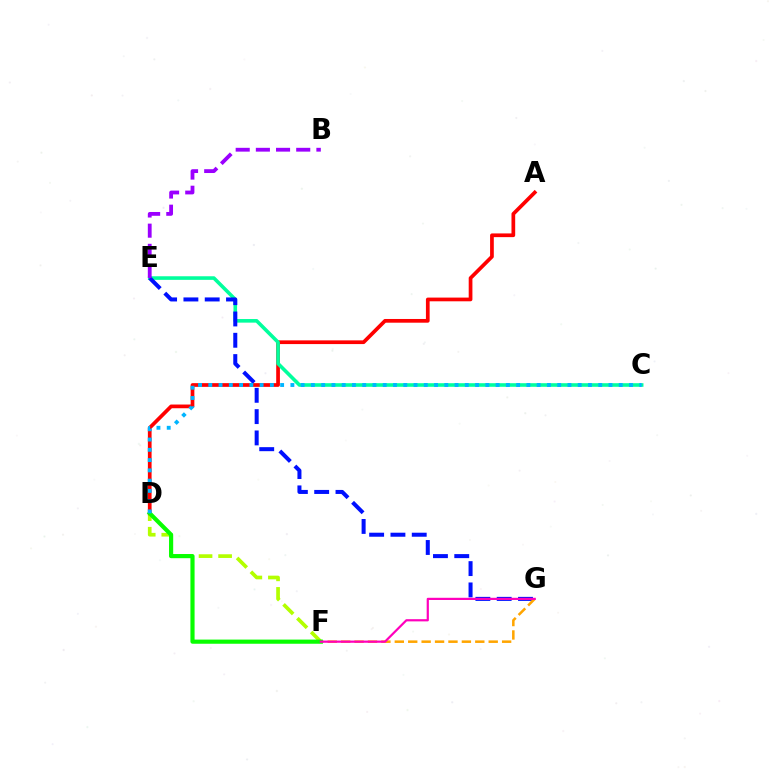{('D', 'F'): [{'color': '#b3ff00', 'line_style': 'dashed', 'thickness': 2.66}, {'color': '#08ff00', 'line_style': 'solid', 'thickness': 2.99}], ('A', 'D'): [{'color': '#ff0000', 'line_style': 'solid', 'thickness': 2.67}], ('C', 'E'): [{'color': '#00ff9d', 'line_style': 'solid', 'thickness': 2.59}], ('E', 'G'): [{'color': '#0010ff', 'line_style': 'dashed', 'thickness': 2.89}], ('B', 'E'): [{'color': '#9b00ff', 'line_style': 'dashed', 'thickness': 2.74}], ('F', 'G'): [{'color': '#ffa500', 'line_style': 'dashed', 'thickness': 1.82}, {'color': '#ff00bd', 'line_style': 'solid', 'thickness': 1.59}], ('C', 'D'): [{'color': '#00b5ff', 'line_style': 'dotted', 'thickness': 2.79}]}